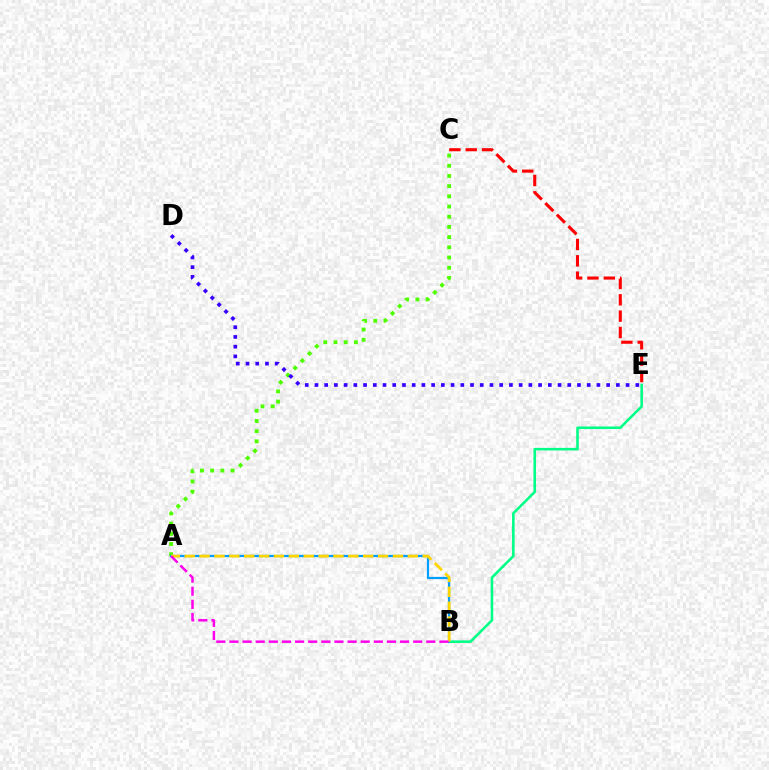{('B', 'E'): [{'color': '#00ff86', 'line_style': 'solid', 'thickness': 1.86}], ('A', 'C'): [{'color': '#4fff00', 'line_style': 'dotted', 'thickness': 2.77}], ('A', 'B'): [{'color': '#009eff', 'line_style': 'solid', 'thickness': 1.6}, {'color': '#ffd500', 'line_style': 'dashed', 'thickness': 2.02}, {'color': '#ff00ed', 'line_style': 'dashed', 'thickness': 1.78}], ('D', 'E'): [{'color': '#3700ff', 'line_style': 'dotted', 'thickness': 2.64}], ('C', 'E'): [{'color': '#ff0000', 'line_style': 'dashed', 'thickness': 2.22}]}